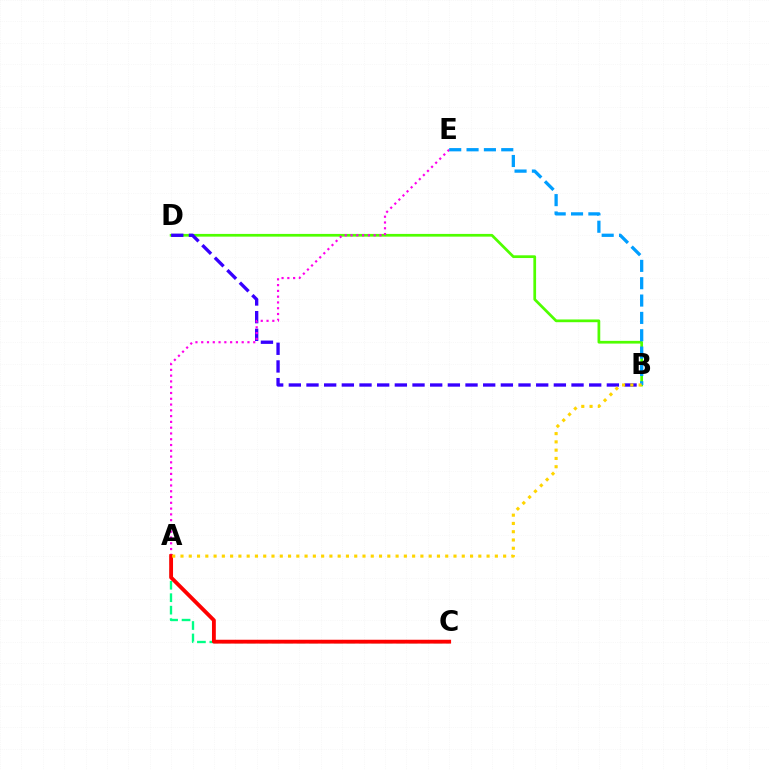{('B', 'D'): [{'color': '#4fff00', 'line_style': 'solid', 'thickness': 1.96}, {'color': '#3700ff', 'line_style': 'dashed', 'thickness': 2.4}], ('A', 'E'): [{'color': '#ff00ed', 'line_style': 'dotted', 'thickness': 1.57}], ('B', 'E'): [{'color': '#009eff', 'line_style': 'dashed', 'thickness': 2.36}], ('A', 'C'): [{'color': '#00ff86', 'line_style': 'dashed', 'thickness': 1.69}, {'color': '#ff0000', 'line_style': 'solid', 'thickness': 2.76}], ('A', 'B'): [{'color': '#ffd500', 'line_style': 'dotted', 'thickness': 2.25}]}